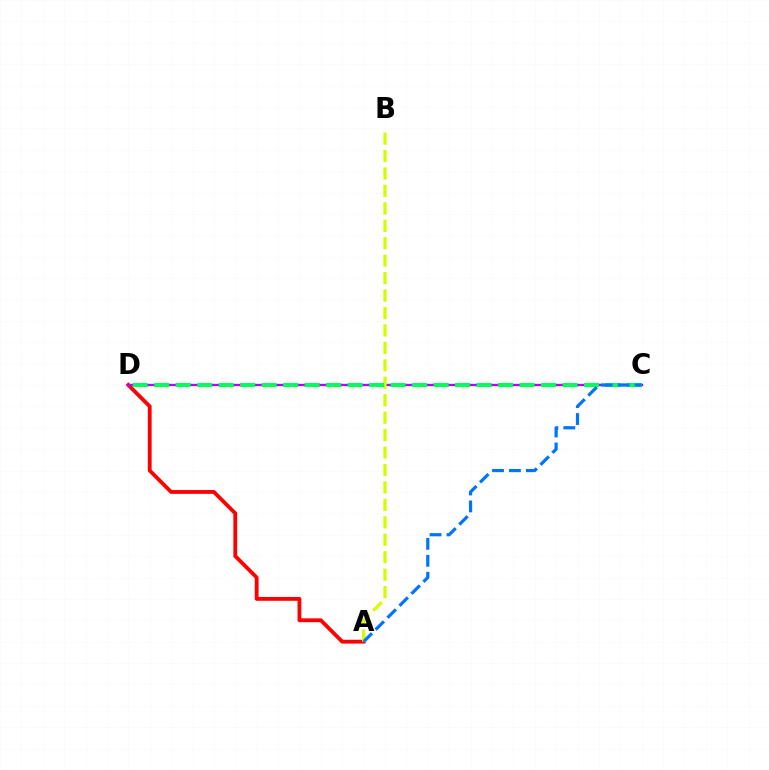{('A', 'D'): [{'color': '#ff0000', 'line_style': 'solid', 'thickness': 2.76}], ('C', 'D'): [{'color': '#b900ff', 'line_style': 'solid', 'thickness': 1.7}, {'color': '#00ff5c', 'line_style': 'dashed', 'thickness': 2.92}], ('A', 'B'): [{'color': '#d1ff00', 'line_style': 'dashed', 'thickness': 2.37}], ('A', 'C'): [{'color': '#0074ff', 'line_style': 'dashed', 'thickness': 2.3}]}